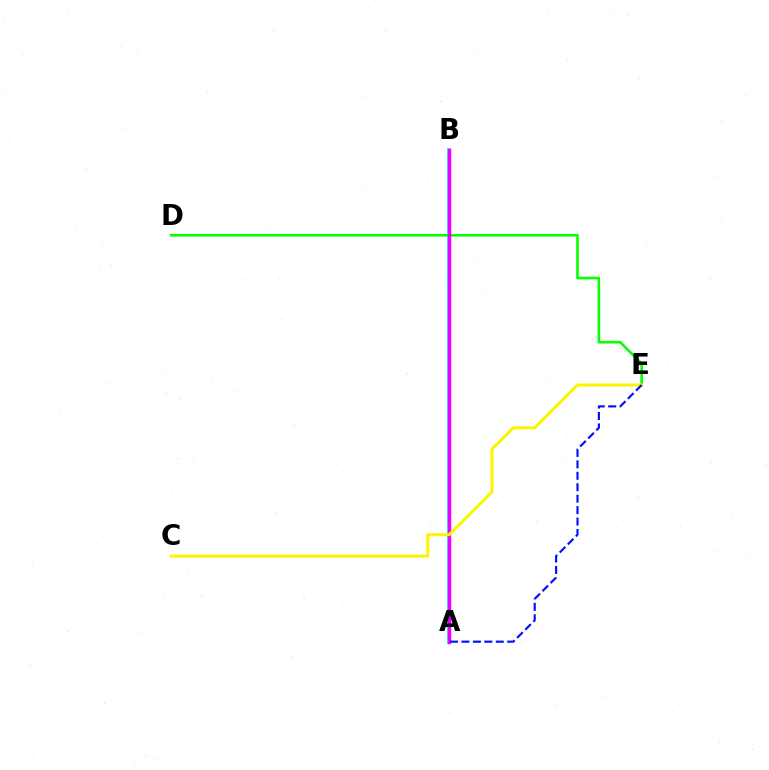{('A', 'B'): [{'color': '#ff0000', 'line_style': 'solid', 'thickness': 2.16}, {'color': '#00fff6', 'line_style': 'solid', 'thickness': 2.73}, {'color': '#ee00ff', 'line_style': 'solid', 'thickness': 2.46}], ('D', 'E'): [{'color': '#08ff00', 'line_style': 'solid', 'thickness': 1.89}], ('C', 'E'): [{'color': '#fcf500', 'line_style': 'solid', 'thickness': 2.17}], ('A', 'E'): [{'color': '#0010ff', 'line_style': 'dashed', 'thickness': 1.55}]}